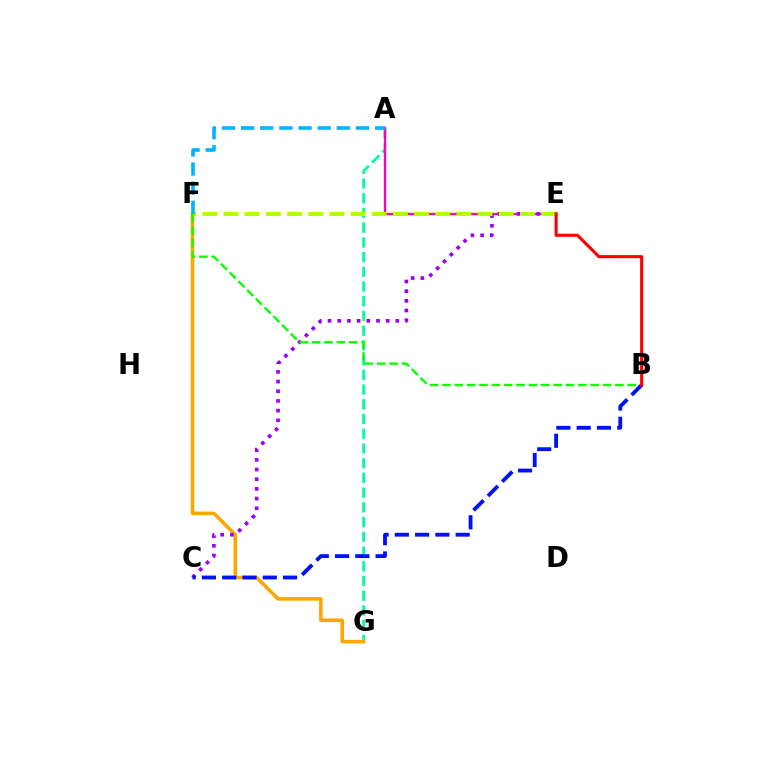{('A', 'G'): [{'color': '#00ff9d', 'line_style': 'dashed', 'thickness': 2.0}], ('F', 'G'): [{'color': '#ffa500', 'line_style': 'solid', 'thickness': 2.56}], ('A', 'E'): [{'color': '#ff00bd', 'line_style': 'solid', 'thickness': 1.69}], ('C', 'E'): [{'color': '#9b00ff', 'line_style': 'dotted', 'thickness': 2.63}], ('E', 'F'): [{'color': '#b3ff00', 'line_style': 'dashed', 'thickness': 2.88}], ('B', 'F'): [{'color': '#08ff00', 'line_style': 'dashed', 'thickness': 1.68}], ('B', 'C'): [{'color': '#0010ff', 'line_style': 'dashed', 'thickness': 2.76}], ('A', 'F'): [{'color': '#00b5ff', 'line_style': 'dashed', 'thickness': 2.6}], ('B', 'E'): [{'color': '#ff0000', 'line_style': 'solid', 'thickness': 2.23}]}